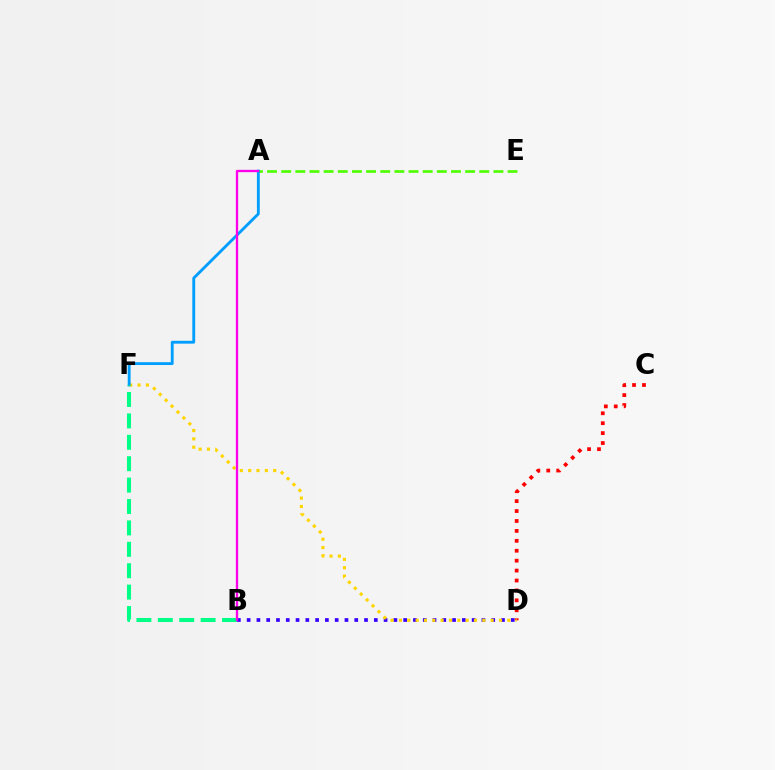{('A', 'E'): [{'color': '#4fff00', 'line_style': 'dashed', 'thickness': 1.92}], ('B', 'D'): [{'color': '#3700ff', 'line_style': 'dotted', 'thickness': 2.66}], ('C', 'D'): [{'color': '#ff0000', 'line_style': 'dotted', 'thickness': 2.7}], ('D', 'F'): [{'color': '#ffd500', 'line_style': 'dotted', 'thickness': 2.27}], ('A', 'F'): [{'color': '#009eff', 'line_style': 'solid', 'thickness': 2.05}], ('B', 'F'): [{'color': '#00ff86', 'line_style': 'dashed', 'thickness': 2.91}], ('A', 'B'): [{'color': '#ff00ed', 'line_style': 'solid', 'thickness': 1.68}]}